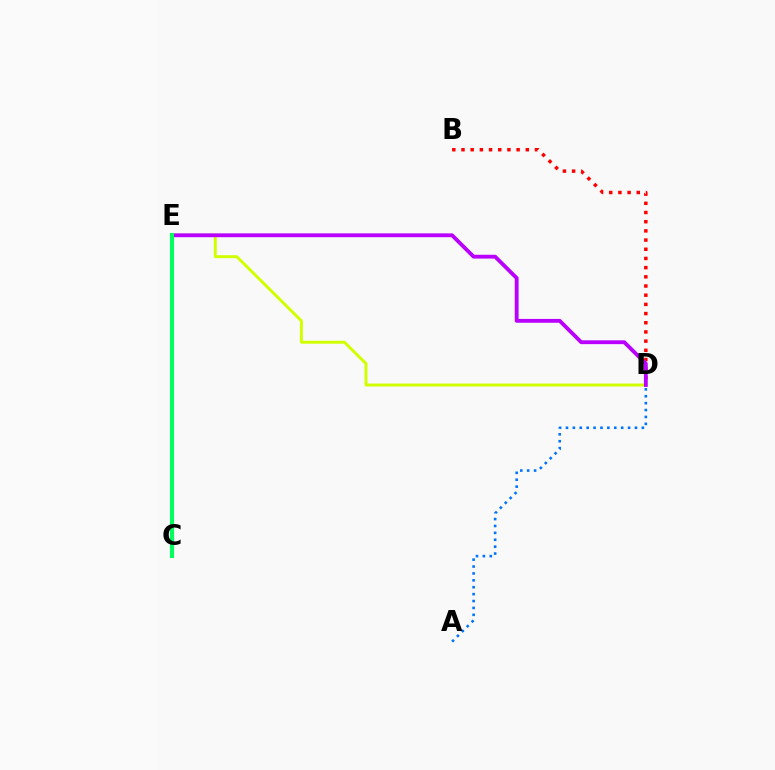{('B', 'D'): [{'color': '#ff0000', 'line_style': 'dotted', 'thickness': 2.5}], ('A', 'D'): [{'color': '#0074ff', 'line_style': 'dotted', 'thickness': 1.87}], ('D', 'E'): [{'color': '#d1ff00', 'line_style': 'solid', 'thickness': 2.12}, {'color': '#b900ff', 'line_style': 'solid', 'thickness': 2.76}], ('C', 'E'): [{'color': '#00ff5c', 'line_style': 'solid', 'thickness': 2.95}]}